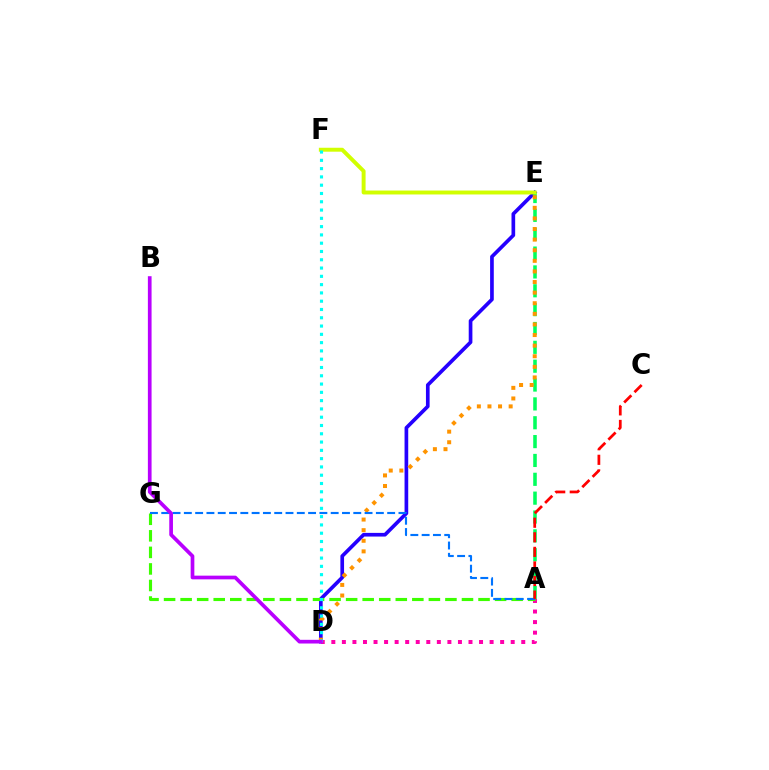{('D', 'E'): [{'color': '#2500ff', 'line_style': 'solid', 'thickness': 2.65}, {'color': '#ff9400', 'line_style': 'dotted', 'thickness': 2.88}], ('A', 'E'): [{'color': '#00ff5c', 'line_style': 'dashed', 'thickness': 2.56}], ('A', 'D'): [{'color': '#ff00ac', 'line_style': 'dotted', 'thickness': 2.87}], ('A', 'G'): [{'color': '#3dff00', 'line_style': 'dashed', 'thickness': 2.25}, {'color': '#0074ff', 'line_style': 'dashed', 'thickness': 1.53}], ('E', 'F'): [{'color': '#d1ff00', 'line_style': 'solid', 'thickness': 2.84}], ('D', 'F'): [{'color': '#00fff6', 'line_style': 'dotted', 'thickness': 2.25}], ('B', 'D'): [{'color': '#b900ff', 'line_style': 'solid', 'thickness': 2.66}], ('A', 'C'): [{'color': '#ff0000', 'line_style': 'dashed', 'thickness': 1.98}]}